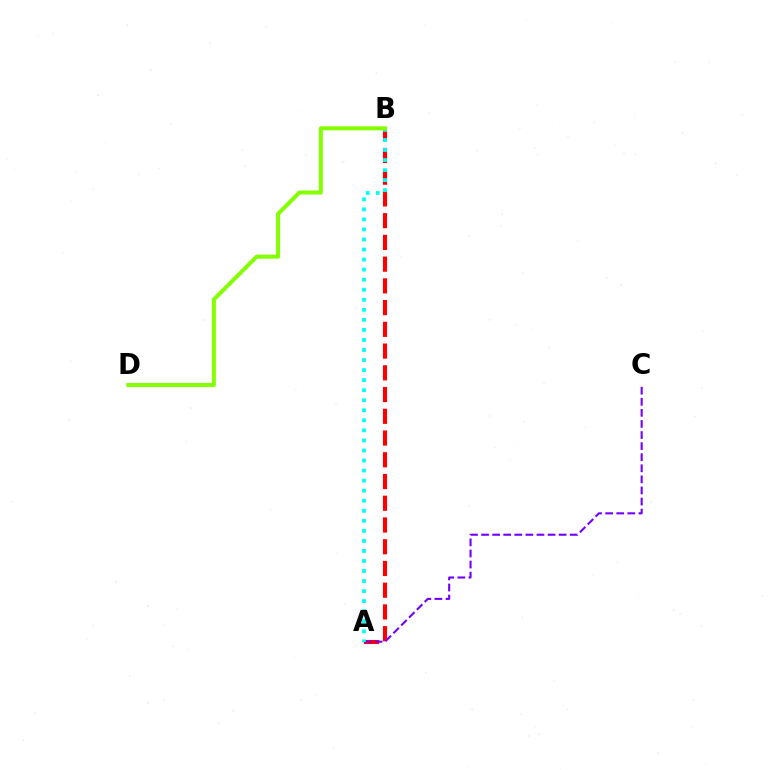{('A', 'B'): [{'color': '#ff0000', 'line_style': 'dashed', 'thickness': 2.95}, {'color': '#00fff6', 'line_style': 'dotted', 'thickness': 2.73}], ('A', 'C'): [{'color': '#7200ff', 'line_style': 'dashed', 'thickness': 1.51}], ('B', 'D'): [{'color': '#84ff00', 'line_style': 'solid', 'thickness': 2.89}]}